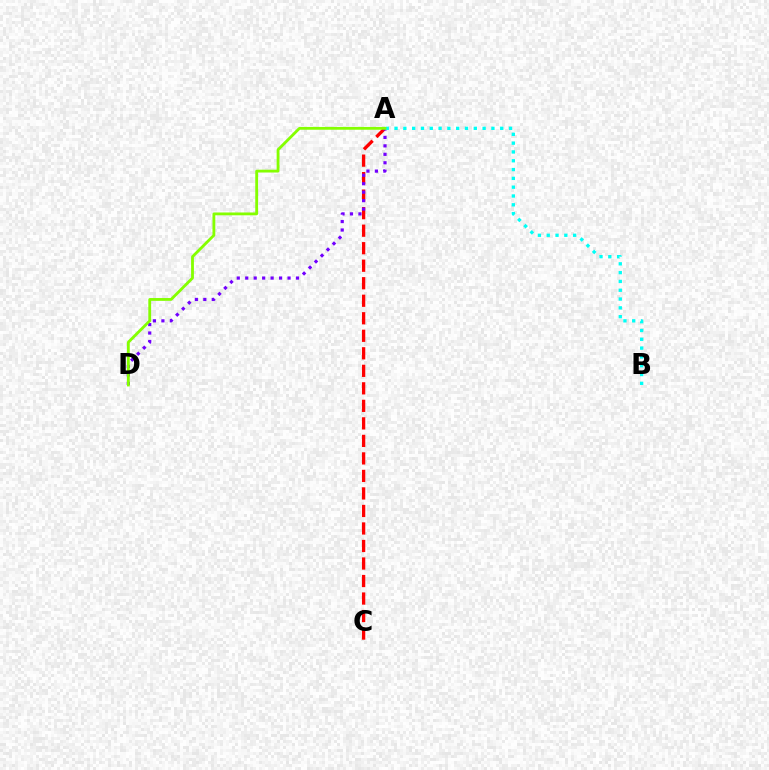{('A', 'C'): [{'color': '#ff0000', 'line_style': 'dashed', 'thickness': 2.38}], ('A', 'D'): [{'color': '#7200ff', 'line_style': 'dotted', 'thickness': 2.3}, {'color': '#84ff00', 'line_style': 'solid', 'thickness': 2.03}], ('A', 'B'): [{'color': '#00fff6', 'line_style': 'dotted', 'thickness': 2.39}]}